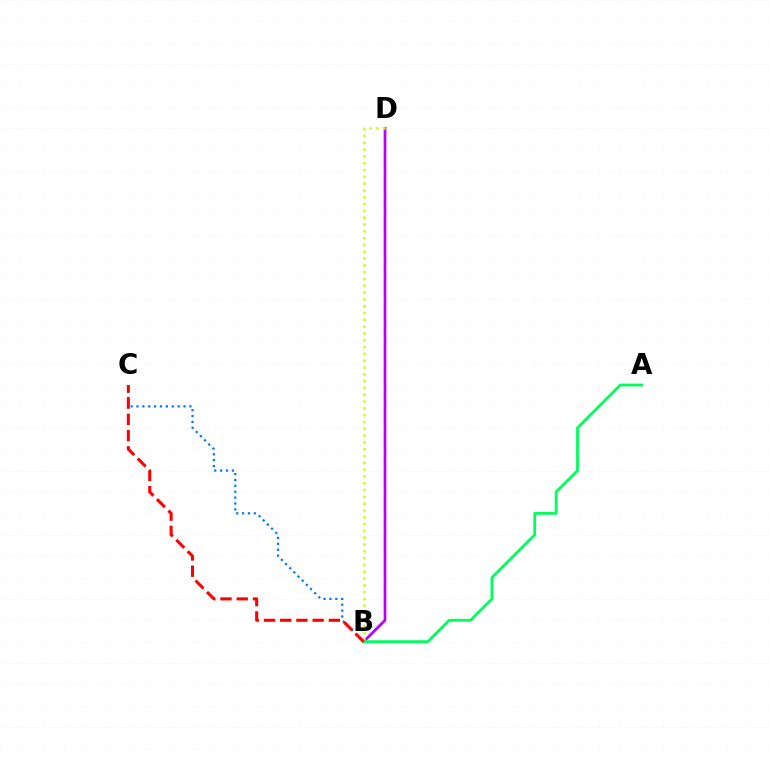{('B', 'D'): [{'color': '#b900ff', 'line_style': 'solid', 'thickness': 1.97}, {'color': '#d1ff00', 'line_style': 'dotted', 'thickness': 1.85}], ('B', 'C'): [{'color': '#0074ff', 'line_style': 'dotted', 'thickness': 1.6}, {'color': '#ff0000', 'line_style': 'dashed', 'thickness': 2.2}], ('A', 'B'): [{'color': '#00ff5c', 'line_style': 'solid', 'thickness': 2.01}]}